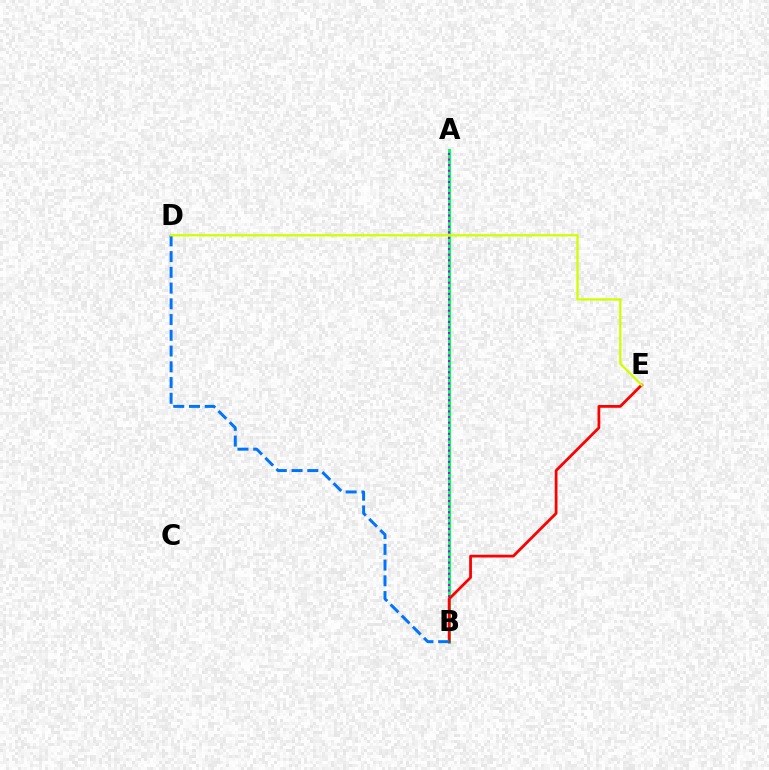{('A', 'B'): [{'color': '#00ff5c', 'line_style': 'solid', 'thickness': 2.11}, {'color': '#b900ff', 'line_style': 'dotted', 'thickness': 1.52}], ('B', 'E'): [{'color': '#ff0000', 'line_style': 'solid', 'thickness': 2.0}], ('B', 'D'): [{'color': '#0074ff', 'line_style': 'dashed', 'thickness': 2.14}], ('D', 'E'): [{'color': '#d1ff00', 'line_style': 'solid', 'thickness': 1.67}]}